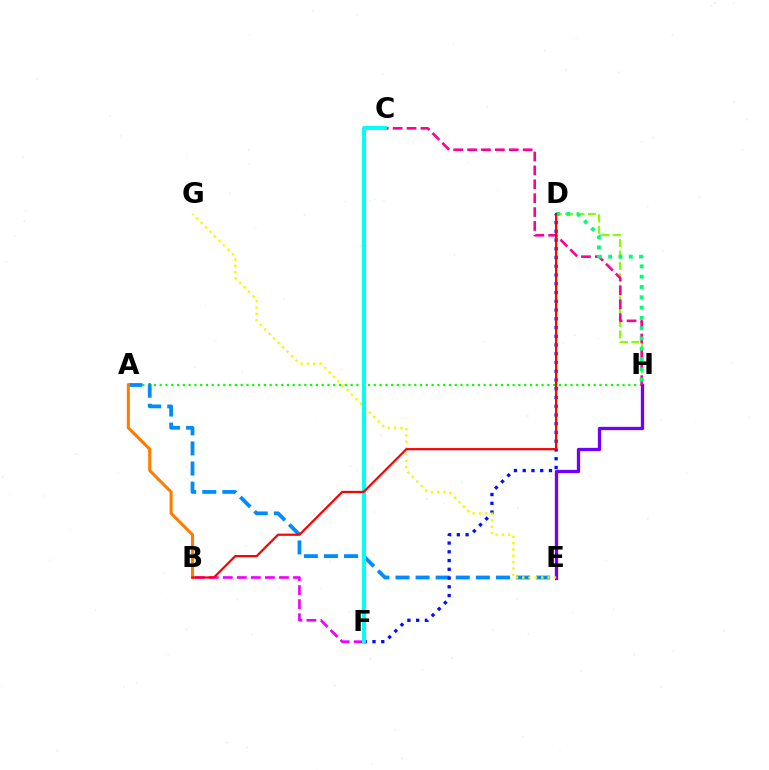{('A', 'H'): [{'color': '#08ff00', 'line_style': 'dotted', 'thickness': 1.57}], ('A', 'E'): [{'color': '#008cff', 'line_style': 'dashed', 'thickness': 2.73}], ('E', 'H'): [{'color': '#7200ff', 'line_style': 'solid', 'thickness': 2.38}], ('D', 'H'): [{'color': '#84ff00', 'line_style': 'dashed', 'thickness': 1.55}, {'color': '#00ff74', 'line_style': 'dotted', 'thickness': 2.8}], ('D', 'F'): [{'color': '#0010ff', 'line_style': 'dotted', 'thickness': 2.38}], ('E', 'G'): [{'color': '#fcf500', 'line_style': 'dotted', 'thickness': 1.72}], ('A', 'B'): [{'color': '#ff7c00', 'line_style': 'solid', 'thickness': 2.21}], ('C', 'H'): [{'color': '#ff0094', 'line_style': 'dashed', 'thickness': 1.89}], ('B', 'F'): [{'color': '#ee00ff', 'line_style': 'dashed', 'thickness': 1.91}], ('C', 'F'): [{'color': '#00fff6', 'line_style': 'solid', 'thickness': 2.83}], ('B', 'D'): [{'color': '#ff0000', 'line_style': 'solid', 'thickness': 1.58}]}